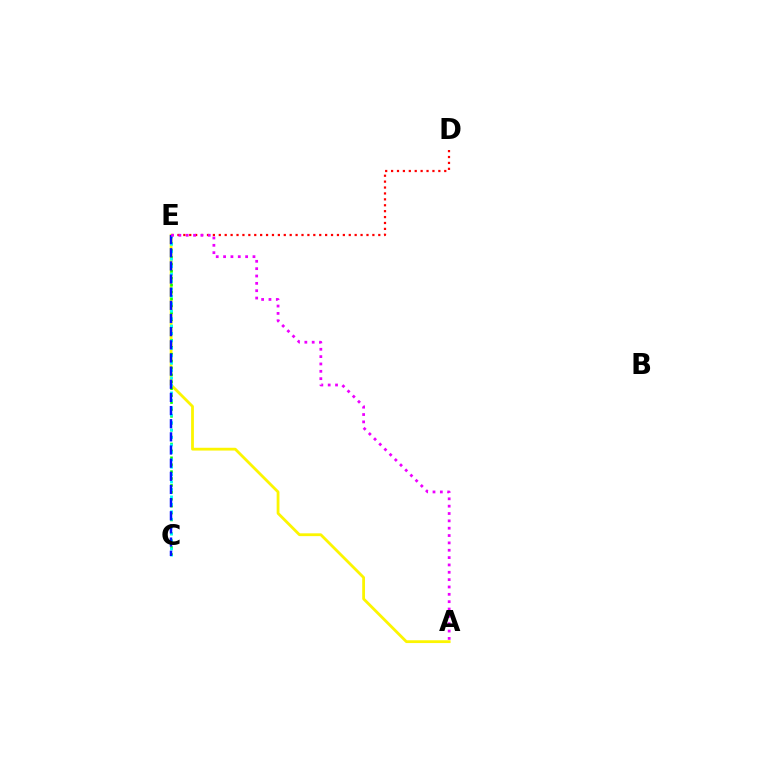{('A', 'E'): [{'color': '#fcf500', 'line_style': 'solid', 'thickness': 2.01}, {'color': '#ee00ff', 'line_style': 'dotted', 'thickness': 2.0}], ('D', 'E'): [{'color': '#ff0000', 'line_style': 'dotted', 'thickness': 1.6}], ('C', 'E'): [{'color': '#08ff00', 'line_style': 'dotted', 'thickness': 1.88}, {'color': '#00fff6', 'line_style': 'dotted', 'thickness': 2.02}, {'color': '#0010ff', 'line_style': 'dashed', 'thickness': 1.79}]}